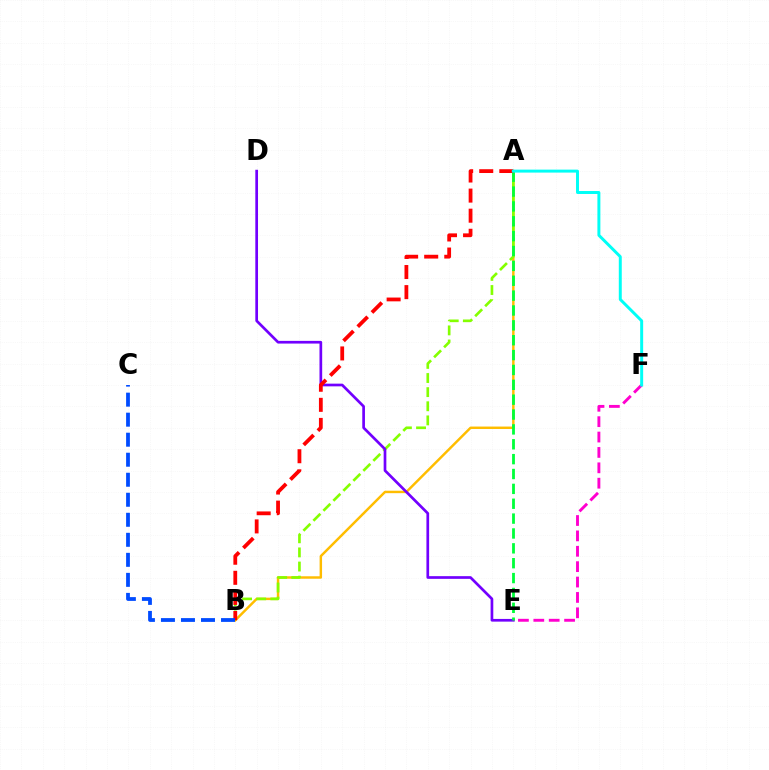{('A', 'B'): [{'color': '#ffbd00', 'line_style': 'solid', 'thickness': 1.77}, {'color': '#84ff00', 'line_style': 'dashed', 'thickness': 1.92}, {'color': '#ff0000', 'line_style': 'dashed', 'thickness': 2.73}], ('D', 'E'): [{'color': '#7200ff', 'line_style': 'solid', 'thickness': 1.94}], ('A', 'E'): [{'color': '#00ff39', 'line_style': 'dashed', 'thickness': 2.02}], ('E', 'F'): [{'color': '#ff00cf', 'line_style': 'dashed', 'thickness': 2.09}], ('B', 'C'): [{'color': '#004bff', 'line_style': 'dashed', 'thickness': 2.72}], ('A', 'F'): [{'color': '#00fff6', 'line_style': 'solid', 'thickness': 2.14}]}